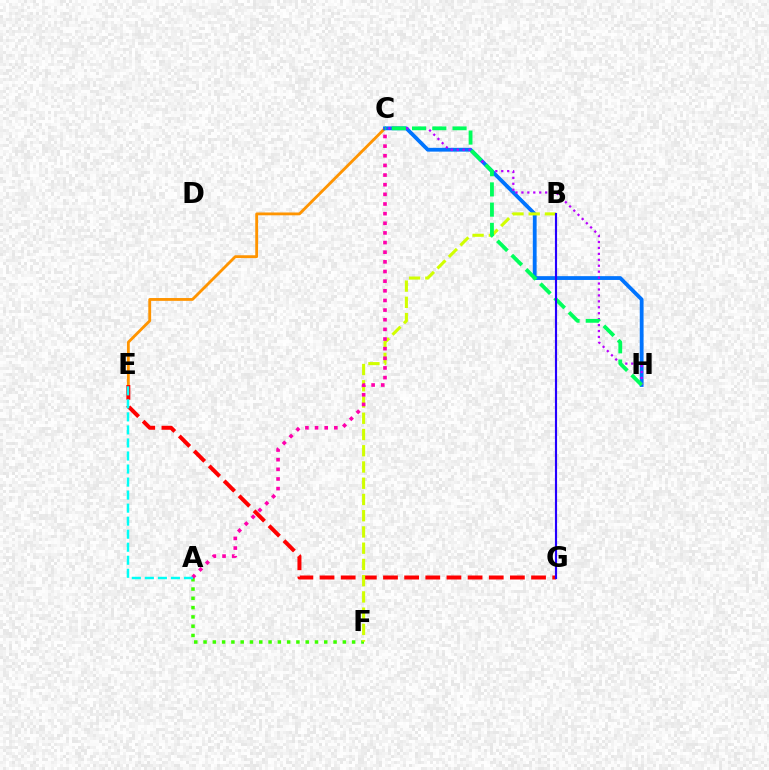{('C', 'E'): [{'color': '#ff9400', 'line_style': 'solid', 'thickness': 2.04}], ('A', 'F'): [{'color': '#3dff00', 'line_style': 'dotted', 'thickness': 2.52}], ('E', 'G'): [{'color': '#ff0000', 'line_style': 'dashed', 'thickness': 2.87}], ('C', 'H'): [{'color': '#0074ff', 'line_style': 'solid', 'thickness': 2.74}, {'color': '#b900ff', 'line_style': 'dotted', 'thickness': 1.61}, {'color': '#00ff5c', 'line_style': 'dashed', 'thickness': 2.75}], ('B', 'F'): [{'color': '#d1ff00', 'line_style': 'dashed', 'thickness': 2.21}], ('A', 'C'): [{'color': '#ff00ac', 'line_style': 'dotted', 'thickness': 2.62}], ('A', 'E'): [{'color': '#00fff6', 'line_style': 'dashed', 'thickness': 1.77}], ('B', 'G'): [{'color': '#2500ff', 'line_style': 'solid', 'thickness': 1.55}]}